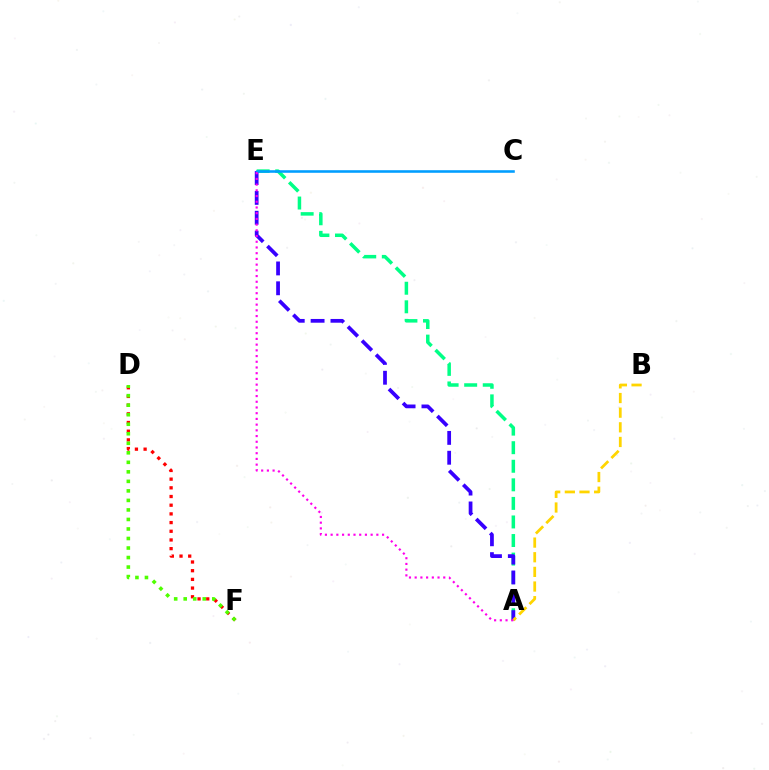{('D', 'F'): [{'color': '#ff0000', 'line_style': 'dotted', 'thickness': 2.36}, {'color': '#4fff00', 'line_style': 'dotted', 'thickness': 2.59}], ('A', 'E'): [{'color': '#00ff86', 'line_style': 'dashed', 'thickness': 2.52}, {'color': '#3700ff', 'line_style': 'dashed', 'thickness': 2.7}, {'color': '#ff00ed', 'line_style': 'dotted', 'thickness': 1.55}], ('C', 'E'): [{'color': '#009eff', 'line_style': 'solid', 'thickness': 1.86}], ('A', 'B'): [{'color': '#ffd500', 'line_style': 'dashed', 'thickness': 1.99}]}